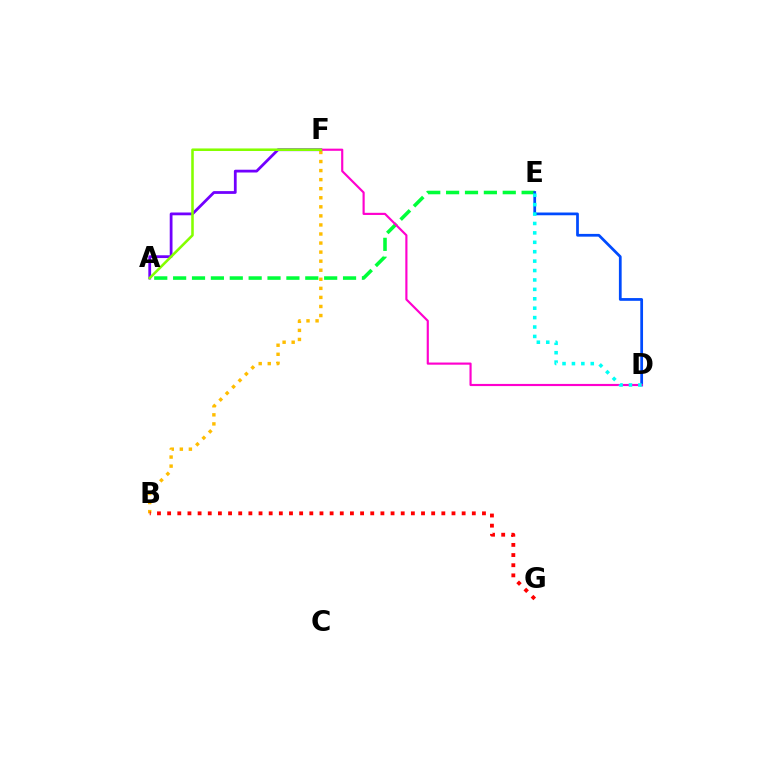{('A', 'E'): [{'color': '#00ff39', 'line_style': 'dashed', 'thickness': 2.56}], ('B', 'F'): [{'color': '#ffbd00', 'line_style': 'dotted', 'thickness': 2.46}], ('D', 'E'): [{'color': '#004bff', 'line_style': 'solid', 'thickness': 1.98}, {'color': '#00fff6', 'line_style': 'dotted', 'thickness': 2.56}], ('A', 'F'): [{'color': '#7200ff', 'line_style': 'solid', 'thickness': 2.0}, {'color': '#84ff00', 'line_style': 'solid', 'thickness': 1.84}], ('B', 'G'): [{'color': '#ff0000', 'line_style': 'dotted', 'thickness': 2.76}], ('D', 'F'): [{'color': '#ff00cf', 'line_style': 'solid', 'thickness': 1.55}]}